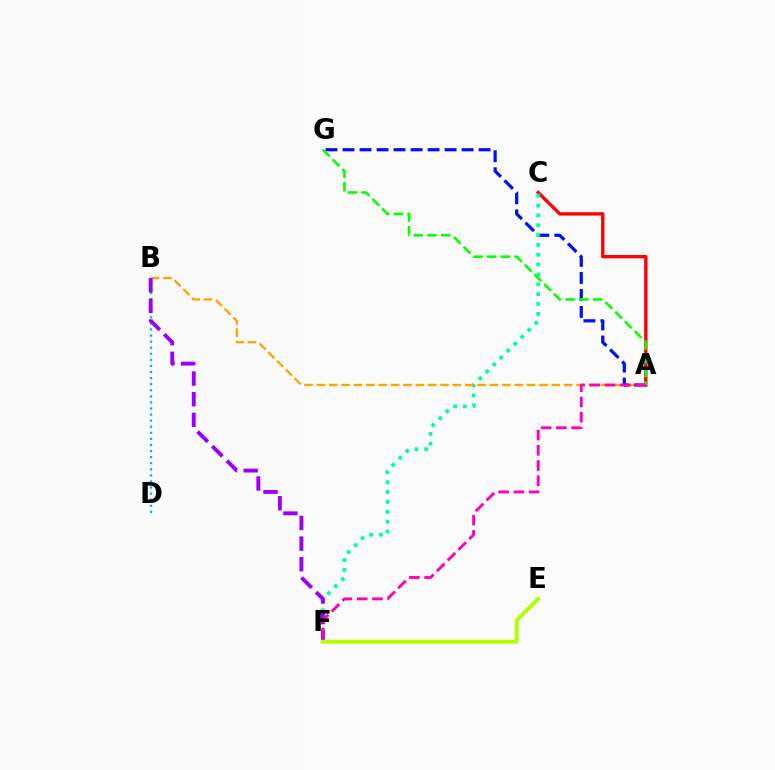{('A', 'G'): [{'color': '#0010ff', 'line_style': 'dashed', 'thickness': 2.31}, {'color': '#08ff00', 'line_style': 'dashed', 'thickness': 1.86}], ('A', 'C'): [{'color': '#ff0000', 'line_style': 'solid', 'thickness': 2.41}], ('C', 'F'): [{'color': '#00ff9d', 'line_style': 'dotted', 'thickness': 2.68}], ('A', 'B'): [{'color': '#ffa500', 'line_style': 'dashed', 'thickness': 1.68}], ('B', 'D'): [{'color': '#00b5ff', 'line_style': 'dotted', 'thickness': 1.65}], ('B', 'F'): [{'color': '#9b00ff', 'line_style': 'dashed', 'thickness': 2.8}], ('A', 'F'): [{'color': '#ff00bd', 'line_style': 'dashed', 'thickness': 2.07}], ('E', 'F'): [{'color': '#b3ff00', 'line_style': 'solid', 'thickness': 2.83}]}